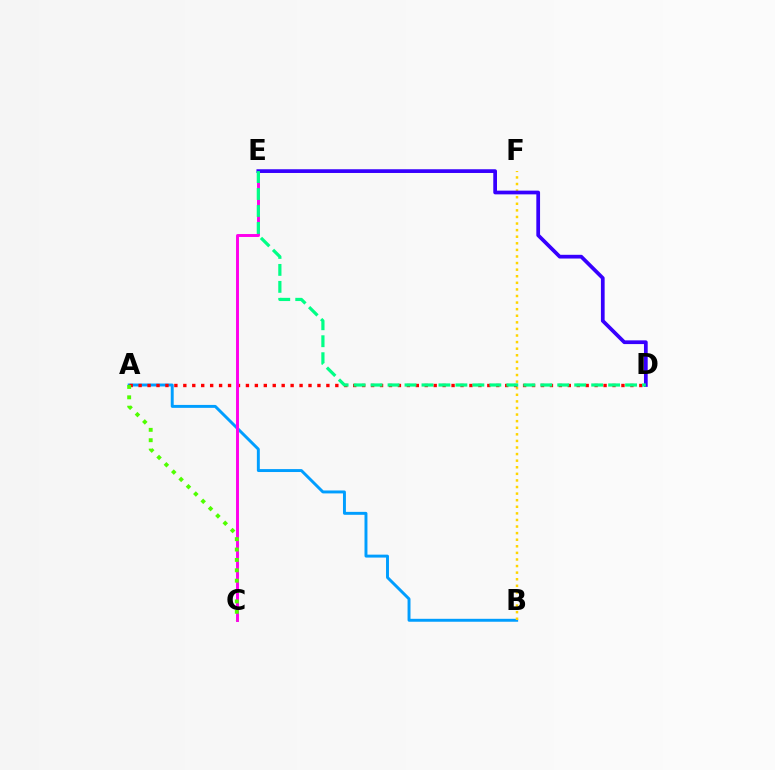{('A', 'B'): [{'color': '#009eff', 'line_style': 'solid', 'thickness': 2.11}], ('B', 'F'): [{'color': '#ffd500', 'line_style': 'dotted', 'thickness': 1.79}], ('A', 'D'): [{'color': '#ff0000', 'line_style': 'dotted', 'thickness': 2.43}], ('C', 'E'): [{'color': '#ff00ed', 'line_style': 'solid', 'thickness': 2.11}], ('A', 'C'): [{'color': '#4fff00', 'line_style': 'dotted', 'thickness': 2.82}], ('D', 'E'): [{'color': '#3700ff', 'line_style': 'solid', 'thickness': 2.68}, {'color': '#00ff86', 'line_style': 'dashed', 'thickness': 2.31}]}